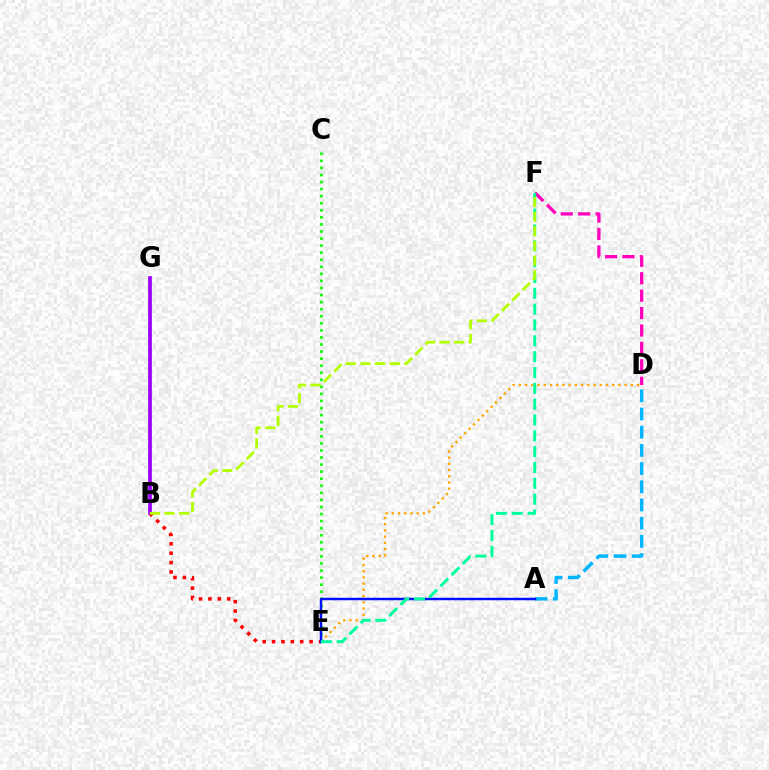{('C', 'E'): [{'color': '#08ff00', 'line_style': 'dotted', 'thickness': 1.92}], ('D', 'E'): [{'color': '#ffa500', 'line_style': 'dotted', 'thickness': 1.69}], ('A', 'D'): [{'color': '#00b5ff', 'line_style': 'dashed', 'thickness': 2.47}], ('D', 'F'): [{'color': '#ff00bd', 'line_style': 'dashed', 'thickness': 2.37}], ('B', 'E'): [{'color': '#ff0000', 'line_style': 'dotted', 'thickness': 2.55}], ('A', 'E'): [{'color': '#0010ff', 'line_style': 'solid', 'thickness': 1.78}], ('B', 'G'): [{'color': '#9b00ff', 'line_style': 'solid', 'thickness': 2.68}], ('E', 'F'): [{'color': '#00ff9d', 'line_style': 'dashed', 'thickness': 2.15}], ('B', 'F'): [{'color': '#b3ff00', 'line_style': 'dashed', 'thickness': 1.99}]}